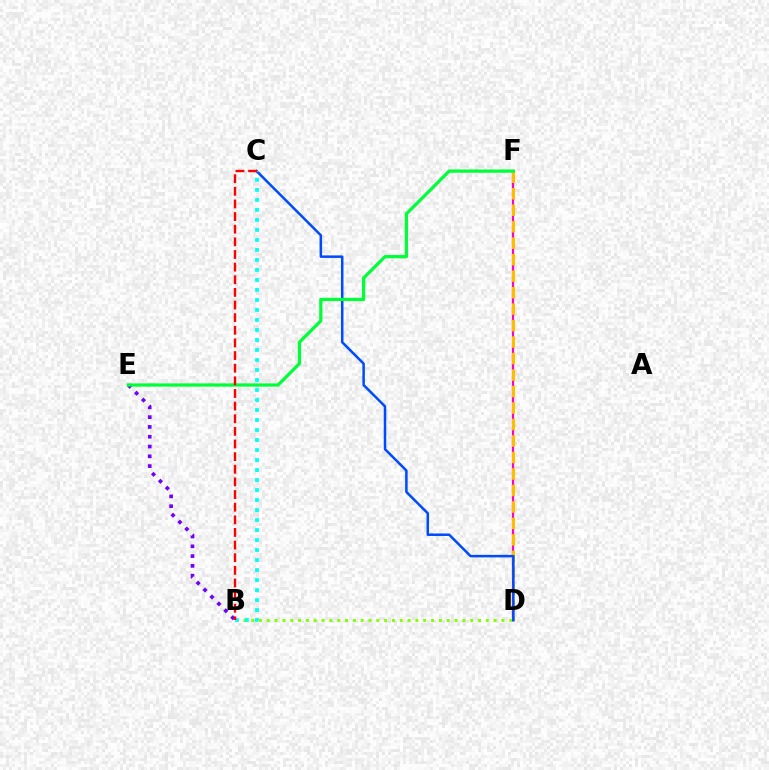{('D', 'F'): [{'color': '#ff00cf', 'line_style': 'solid', 'thickness': 1.57}, {'color': '#ffbd00', 'line_style': 'dashed', 'thickness': 2.24}], ('B', 'E'): [{'color': '#7200ff', 'line_style': 'dotted', 'thickness': 2.66}], ('B', 'D'): [{'color': '#84ff00', 'line_style': 'dotted', 'thickness': 2.13}], ('C', 'D'): [{'color': '#004bff', 'line_style': 'solid', 'thickness': 1.81}], ('E', 'F'): [{'color': '#00ff39', 'line_style': 'solid', 'thickness': 2.34}], ('B', 'C'): [{'color': '#00fff6', 'line_style': 'dotted', 'thickness': 2.72}, {'color': '#ff0000', 'line_style': 'dashed', 'thickness': 1.72}]}